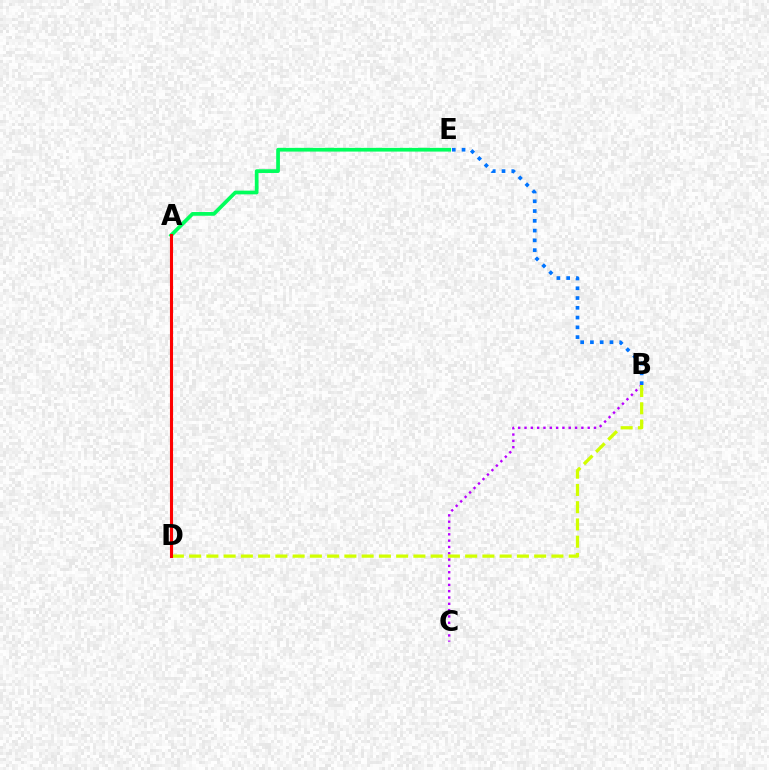{('B', 'E'): [{'color': '#0074ff', 'line_style': 'dotted', 'thickness': 2.65}], ('B', 'C'): [{'color': '#b900ff', 'line_style': 'dotted', 'thickness': 1.72}], ('A', 'E'): [{'color': '#00ff5c', 'line_style': 'solid', 'thickness': 2.68}], ('B', 'D'): [{'color': '#d1ff00', 'line_style': 'dashed', 'thickness': 2.34}], ('A', 'D'): [{'color': '#ff0000', 'line_style': 'solid', 'thickness': 2.23}]}